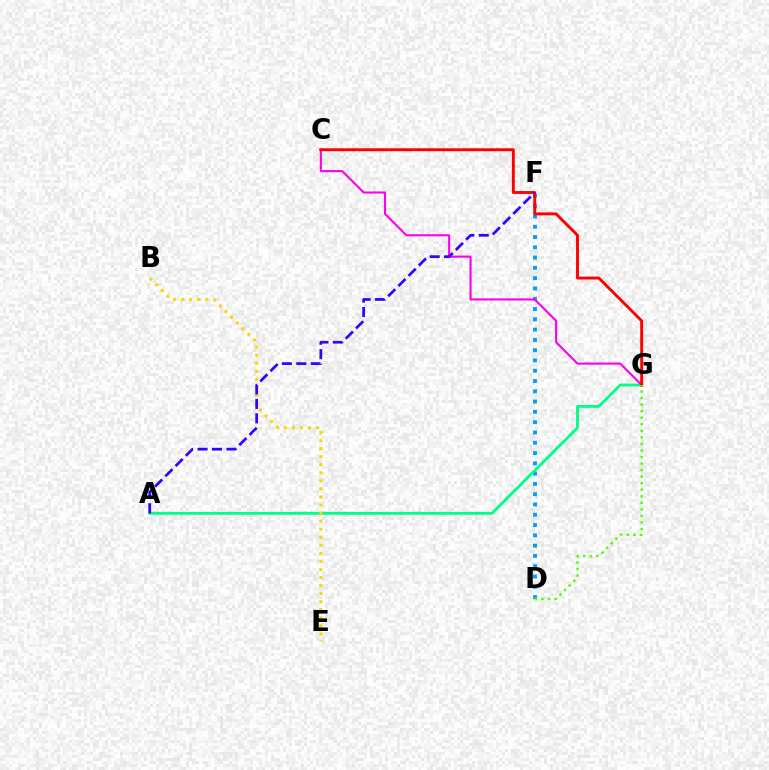{('D', 'F'): [{'color': '#009eff', 'line_style': 'dotted', 'thickness': 2.79}], ('A', 'G'): [{'color': '#00ff86', 'line_style': 'solid', 'thickness': 2.06}], ('C', 'G'): [{'color': '#ff00ed', 'line_style': 'solid', 'thickness': 1.52}, {'color': '#ff0000', 'line_style': 'solid', 'thickness': 2.09}], ('B', 'E'): [{'color': '#ffd500', 'line_style': 'dotted', 'thickness': 2.19}], ('D', 'G'): [{'color': '#4fff00', 'line_style': 'dotted', 'thickness': 1.78}], ('A', 'F'): [{'color': '#3700ff', 'line_style': 'dashed', 'thickness': 1.97}]}